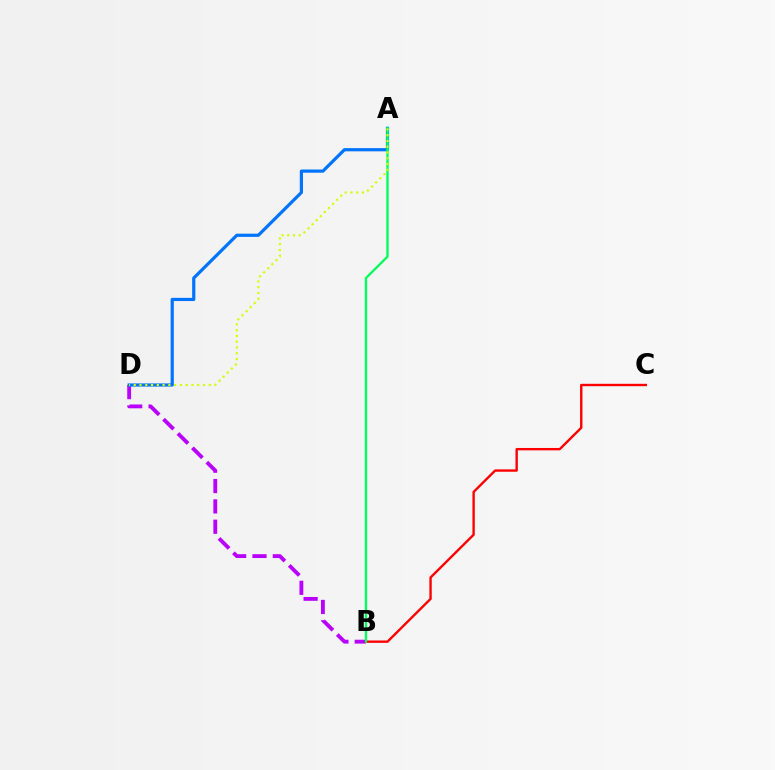{('B', 'D'): [{'color': '#b900ff', 'line_style': 'dashed', 'thickness': 2.76}], ('B', 'C'): [{'color': '#ff0000', 'line_style': 'solid', 'thickness': 1.72}], ('A', 'D'): [{'color': '#0074ff', 'line_style': 'solid', 'thickness': 2.31}, {'color': '#d1ff00', 'line_style': 'dotted', 'thickness': 1.57}], ('A', 'B'): [{'color': '#00ff5c', 'line_style': 'solid', 'thickness': 1.69}]}